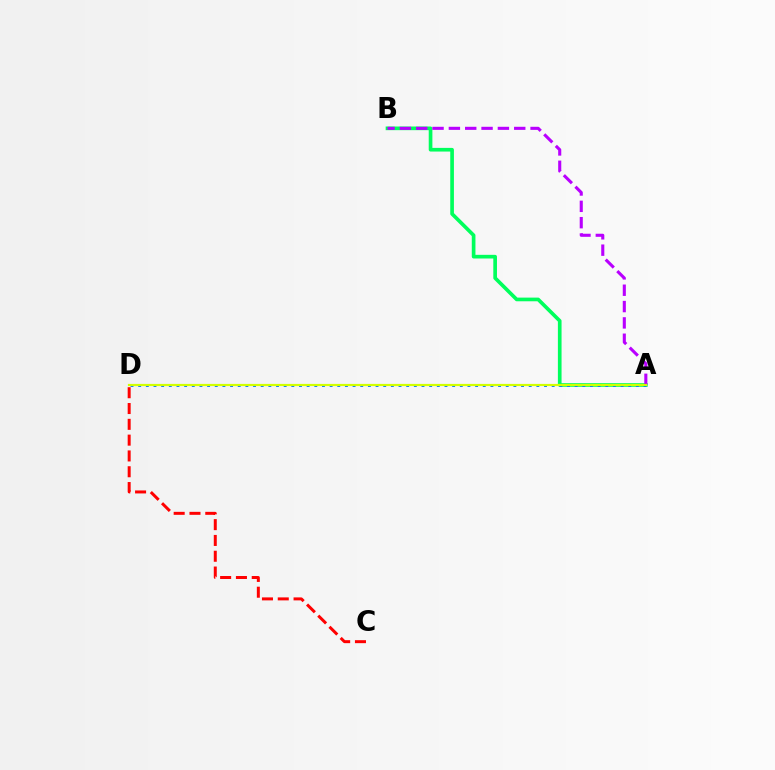{('C', 'D'): [{'color': '#ff0000', 'line_style': 'dashed', 'thickness': 2.15}], ('A', 'B'): [{'color': '#00ff5c', 'line_style': 'solid', 'thickness': 2.64}, {'color': '#b900ff', 'line_style': 'dashed', 'thickness': 2.22}], ('A', 'D'): [{'color': '#0074ff', 'line_style': 'dotted', 'thickness': 2.08}, {'color': '#d1ff00', 'line_style': 'solid', 'thickness': 1.58}]}